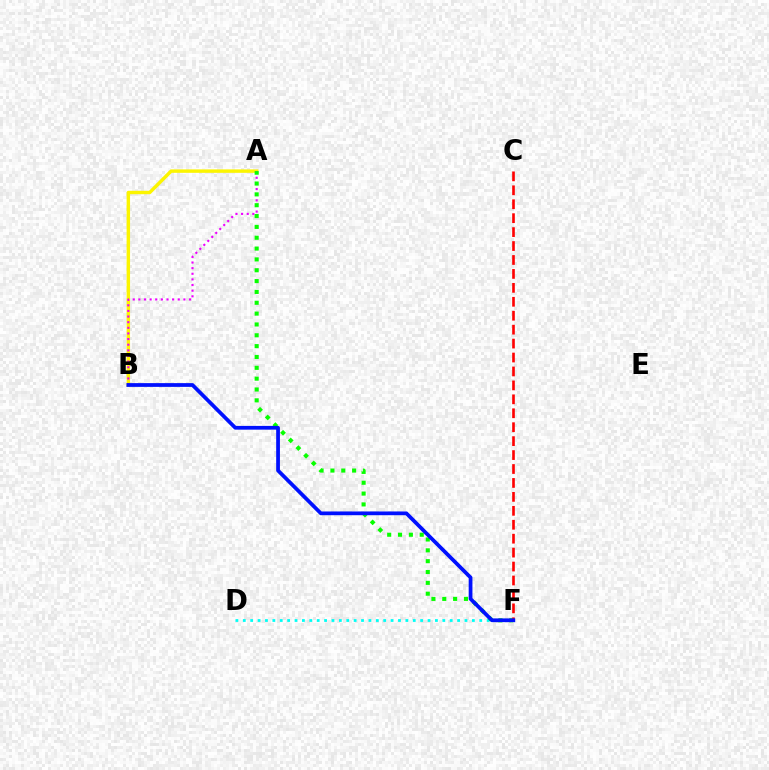{('D', 'F'): [{'color': '#00fff6', 'line_style': 'dotted', 'thickness': 2.01}], ('A', 'B'): [{'color': '#fcf500', 'line_style': 'solid', 'thickness': 2.47}, {'color': '#ee00ff', 'line_style': 'dotted', 'thickness': 1.53}], ('A', 'F'): [{'color': '#08ff00', 'line_style': 'dotted', 'thickness': 2.95}], ('C', 'F'): [{'color': '#ff0000', 'line_style': 'dashed', 'thickness': 1.89}], ('B', 'F'): [{'color': '#0010ff', 'line_style': 'solid', 'thickness': 2.7}]}